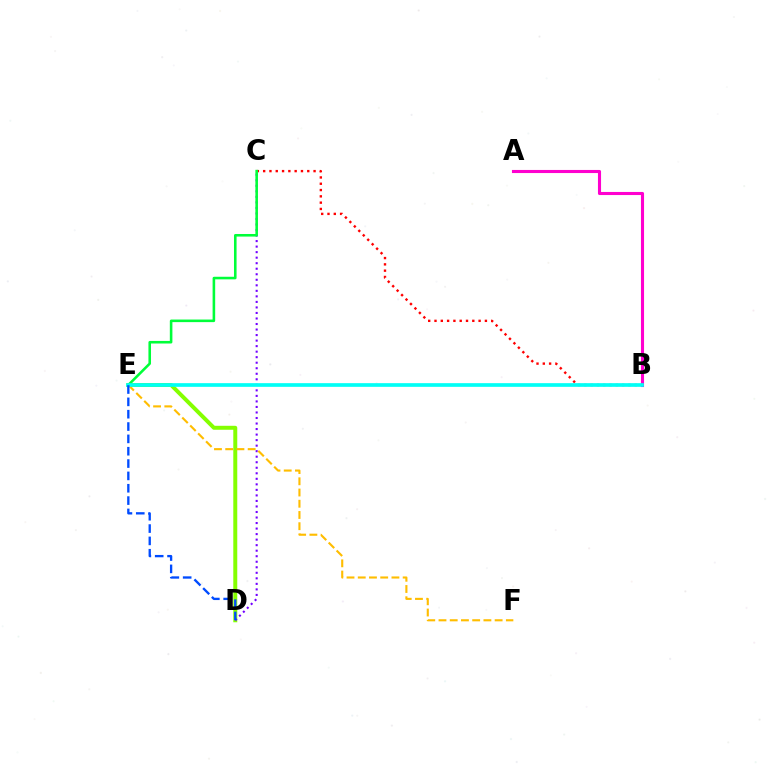{('D', 'E'): [{'color': '#84ff00', 'line_style': 'solid', 'thickness': 2.86}, {'color': '#004bff', 'line_style': 'dashed', 'thickness': 1.68}], ('C', 'D'): [{'color': '#7200ff', 'line_style': 'dotted', 'thickness': 1.5}], ('E', 'F'): [{'color': '#ffbd00', 'line_style': 'dashed', 'thickness': 1.53}], ('B', 'C'): [{'color': '#ff0000', 'line_style': 'dotted', 'thickness': 1.71}], ('A', 'B'): [{'color': '#ff00cf', 'line_style': 'solid', 'thickness': 2.23}], ('C', 'E'): [{'color': '#00ff39', 'line_style': 'solid', 'thickness': 1.86}], ('B', 'E'): [{'color': '#00fff6', 'line_style': 'solid', 'thickness': 2.64}]}